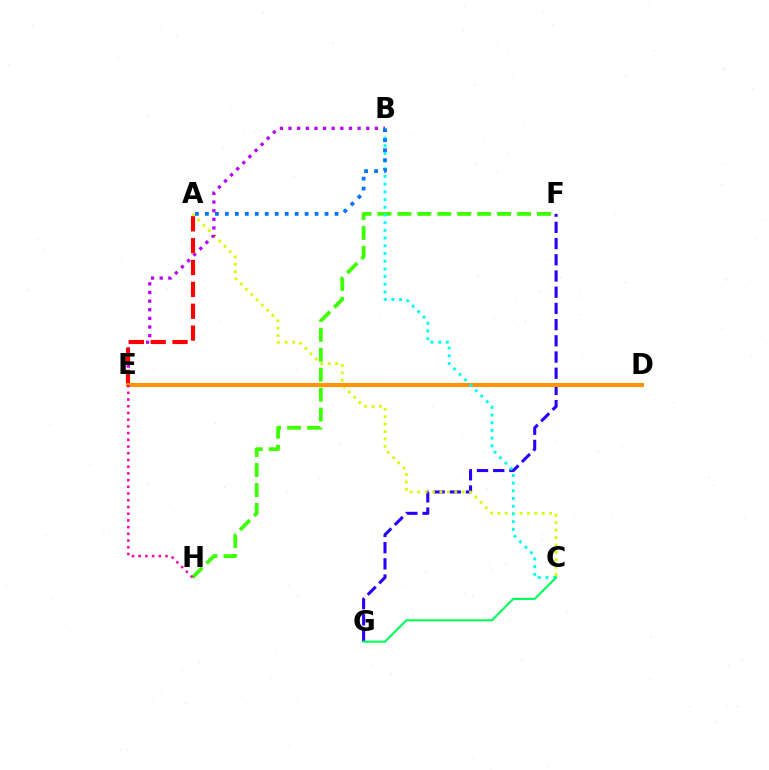{('F', 'G'): [{'color': '#2500ff', 'line_style': 'dashed', 'thickness': 2.2}], ('F', 'H'): [{'color': '#3dff00', 'line_style': 'dashed', 'thickness': 2.71}], ('A', 'C'): [{'color': '#d1ff00', 'line_style': 'dotted', 'thickness': 2.01}], ('B', 'E'): [{'color': '#b900ff', 'line_style': 'dotted', 'thickness': 2.35}], ('A', 'E'): [{'color': '#ff0000', 'line_style': 'dashed', 'thickness': 2.97}], ('D', 'E'): [{'color': '#ff9400', 'line_style': 'solid', 'thickness': 2.95}], ('B', 'C'): [{'color': '#00fff6', 'line_style': 'dotted', 'thickness': 2.09}], ('E', 'H'): [{'color': '#ff00ac', 'line_style': 'dotted', 'thickness': 1.82}], ('A', 'B'): [{'color': '#0074ff', 'line_style': 'dotted', 'thickness': 2.71}], ('C', 'G'): [{'color': '#00ff5c', 'line_style': 'solid', 'thickness': 1.52}]}